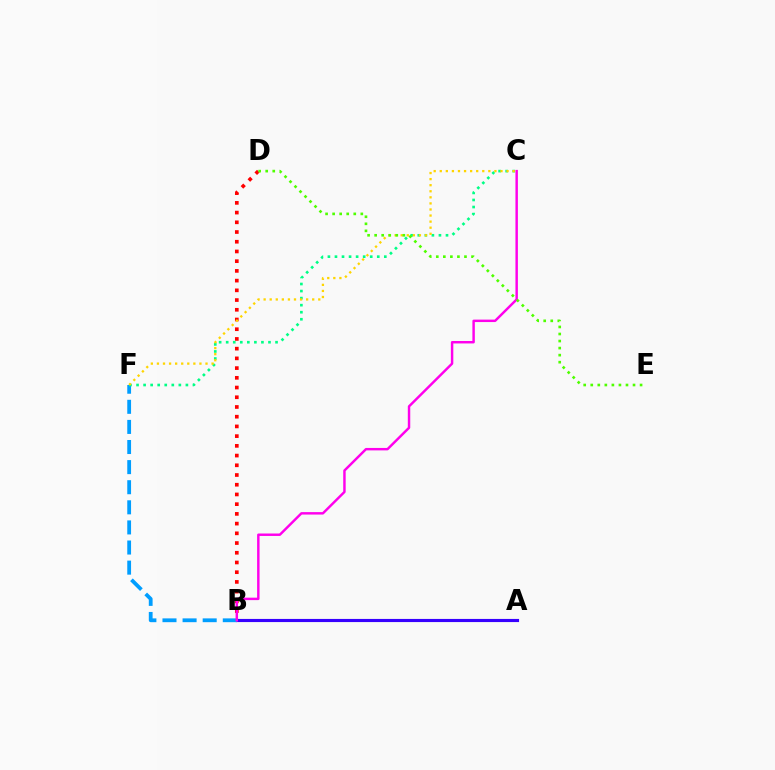{('B', 'D'): [{'color': '#ff0000', 'line_style': 'dotted', 'thickness': 2.64}], ('A', 'B'): [{'color': '#3700ff', 'line_style': 'solid', 'thickness': 2.26}], ('B', 'F'): [{'color': '#009eff', 'line_style': 'dashed', 'thickness': 2.73}], ('C', 'F'): [{'color': '#00ff86', 'line_style': 'dotted', 'thickness': 1.92}, {'color': '#ffd500', 'line_style': 'dotted', 'thickness': 1.65}], ('B', 'C'): [{'color': '#ff00ed', 'line_style': 'solid', 'thickness': 1.76}], ('D', 'E'): [{'color': '#4fff00', 'line_style': 'dotted', 'thickness': 1.91}]}